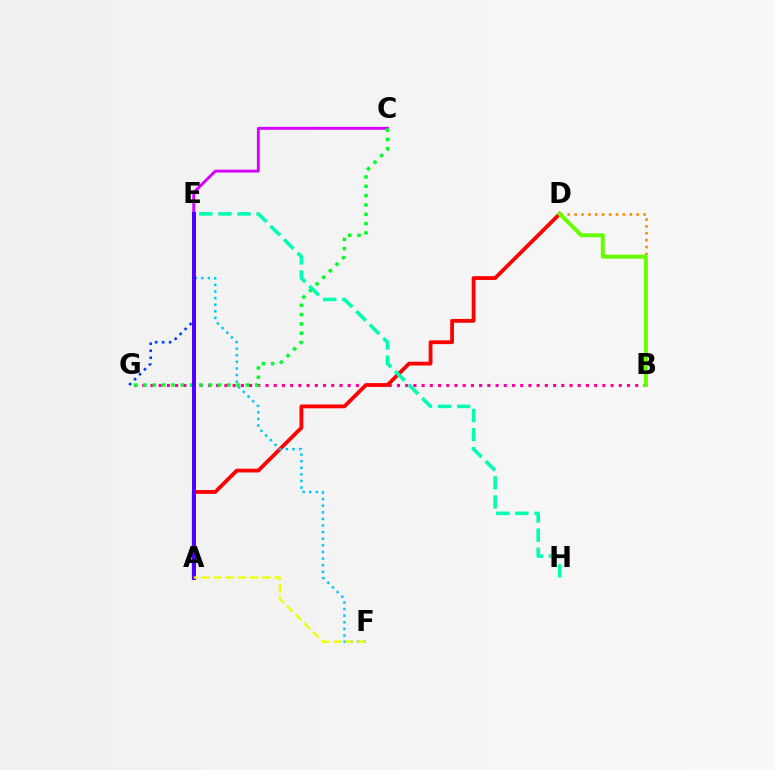{('B', 'D'): [{'color': '#ff8800', 'line_style': 'dotted', 'thickness': 1.87}, {'color': '#66ff00', 'line_style': 'solid', 'thickness': 2.87}], ('E', 'G'): [{'color': '#003fff', 'line_style': 'dotted', 'thickness': 1.9}], ('B', 'G'): [{'color': '#ff00a0', 'line_style': 'dotted', 'thickness': 2.23}], ('A', 'D'): [{'color': '#ff0000', 'line_style': 'solid', 'thickness': 2.74}], ('E', 'F'): [{'color': '#00c7ff', 'line_style': 'dotted', 'thickness': 1.8}], ('C', 'E'): [{'color': '#d600ff', 'line_style': 'solid', 'thickness': 2.09}], ('C', 'G'): [{'color': '#00ff27', 'line_style': 'dotted', 'thickness': 2.53}], ('E', 'H'): [{'color': '#00ffaf', 'line_style': 'dashed', 'thickness': 2.59}], ('A', 'E'): [{'color': '#4f00ff', 'line_style': 'solid', 'thickness': 2.85}], ('A', 'F'): [{'color': '#eeff00', 'line_style': 'dashed', 'thickness': 1.66}]}